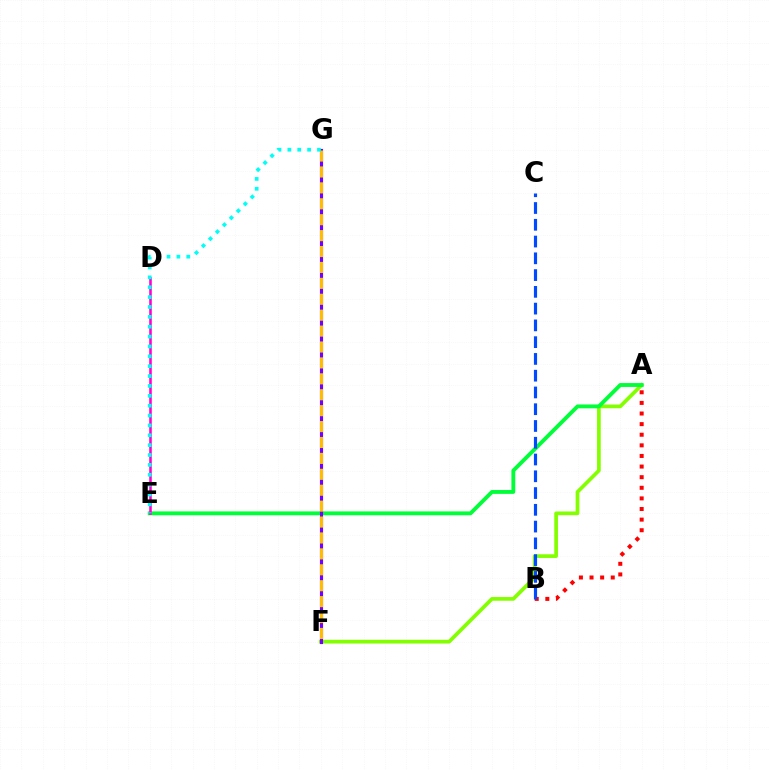{('A', 'B'): [{'color': '#ff0000', 'line_style': 'dotted', 'thickness': 2.88}], ('A', 'F'): [{'color': '#84ff00', 'line_style': 'solid', 'thickness': 2.68}], ('A', 'E'): [{'color': '#00ff39', 'line_style': 'solid', 'thickness': 2.78}], ('D', 'E'): [{'color': '#ff00cf', 'line_style': 'solid', 'thickness': 1.85}], ('F', 'G'): [{'color': '#7200ff', 'line_style': 'solid', 'thickness': 2.27}, {'color': '#ffbd00', 'line_style': 'dashed', 'thickness': 2.16}], ('E', 'G'): [{'color': '#00fff6', 'line_style': 'dotted', 'thickness': 2.68}], ('B', 'C'): [{'color': '#004bff', 'line_style': 'dashed', 'thickness': 2.28}]}